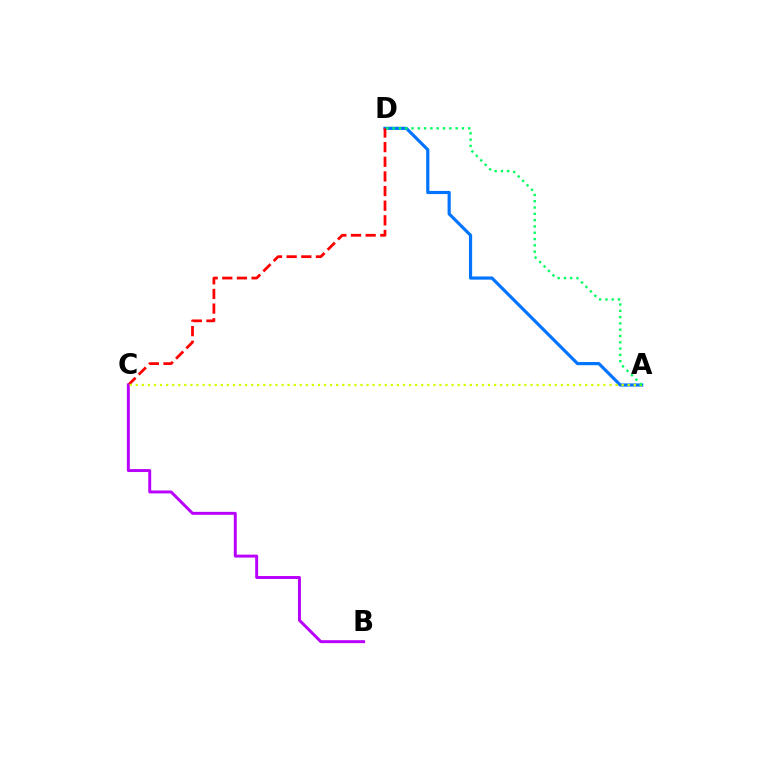{('A', 'D'): [{'color': '#0074ff', 'line_style': 'solid', 'thickness': 2.28}, {'color': '#00ff5c', 'line_style': 'dotted', 'thickness': 1.71}], ('C', 'D'): [{'color': '#ff0000', 'line_style': 'dashed', 'thickness': 1.99}], ('B', 'C'): [{'color': '#b900ff', 'line_style': 'solid', 'thickness': 2.12}], ('A', 'C'): [{'color': '#d1ff00', 'line_style': 'dotted', 'thickness': 1.65}]}